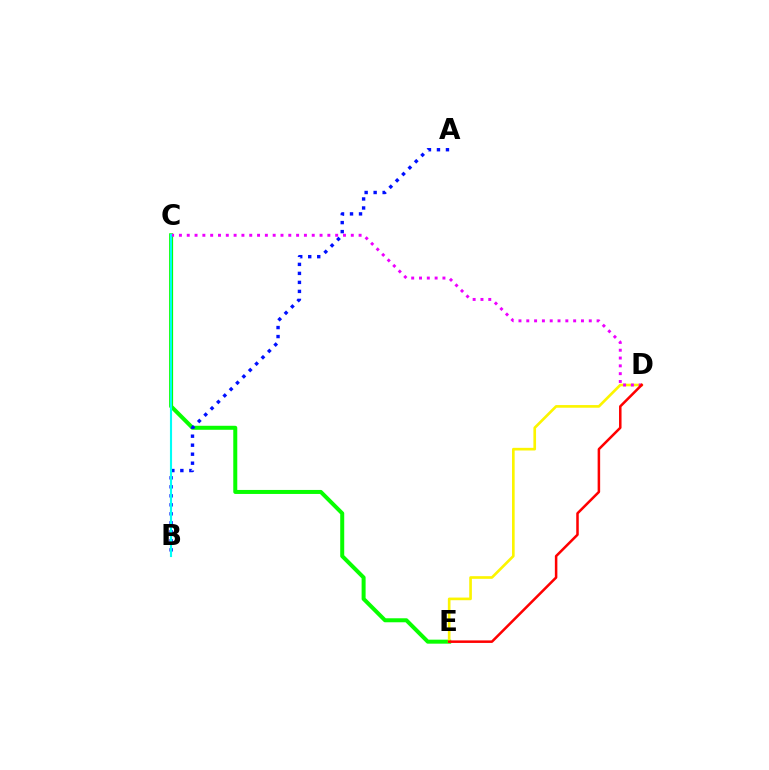{('C', 'E'): [{'color': '#08ff00', 'line_style': 'solid', 'thickness': 2.88}], ('D', 'E'): [{'color': '#fcf500', 'line_style': 'solid', 'thickness': 1.91}, {'color': '#ff0000', 'line_style': 'solid', 'thickness': 1.81}], ('C', 'D'): [{'color': '#ee00ff', 'line_style': 'dotted', 'thickness': 2.12}], ('A', 'B'): [{'color': '#0010ff', 'line_style': 'dotted', 'thickness': 2.45}], ('B', 'C'): [{'color': '#00fff6', 'line_style': 'solid', 'thickness': 1.53}]}